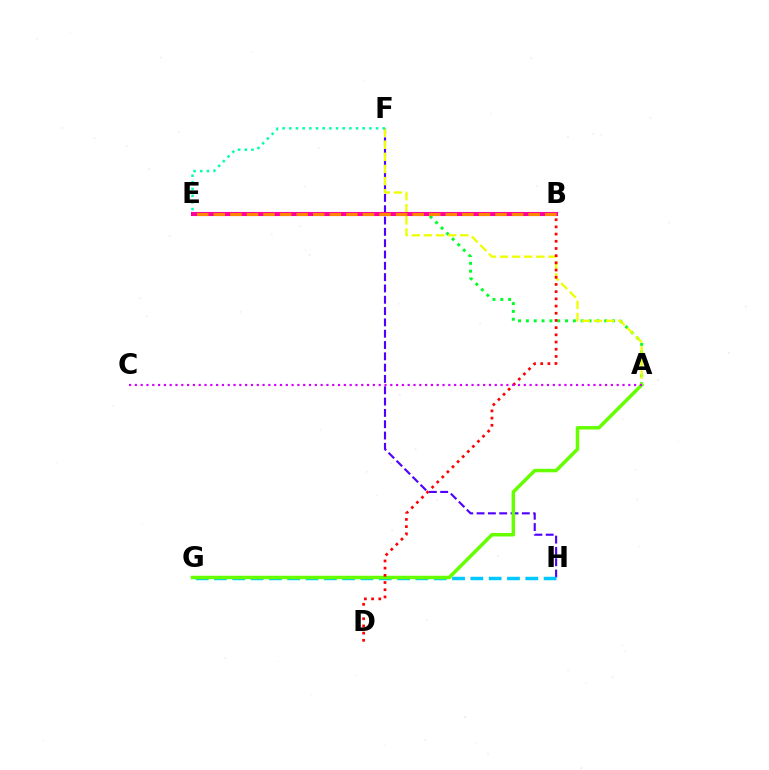{('A', 'E'): [{'color': '#00ff27', 'line_style': 'dotted', 'thickness': 2.13}], ('F', 'H'): [{'color': '#4f00ff', 'line_style': 'dashed', 'thickness': 1.54}], ('B', 'E'): [{'color': '#003fff', 'line_style': 'dashed', 'thickness': 2.55}, {'color': '#ff00a0', 'line_style': 'solid', 'thickness': 2.93}, {'color': '#ff8800', 'line_style': 'dashed', 'thickness': 2.25}], ('G', 'H'): [{'color': '#00c7ff', 'line_style': 'dashed', 'thickness': 2.49}], ('A', 'F'): [{'color': '#eeff00', 'line_style': 'dashed', 'thickness': 1.65}], ('E', 'F'): [{'color': '#00ffaf', 'line_style': 'dotted', 'thickness': 1.81}], ('A', 'G'): [{'color': '#66ff00', 'line_style': 'solid', 'thickness': 2.51}], ('B', 'D'): [{'color': '#ff0000', 'line_style': 'dotted', 'thickness': 1.96}], ('A', 'C'): [{'color': '#d600ff', 'line_style': 'dotted', 'thickness': 1.58}]}